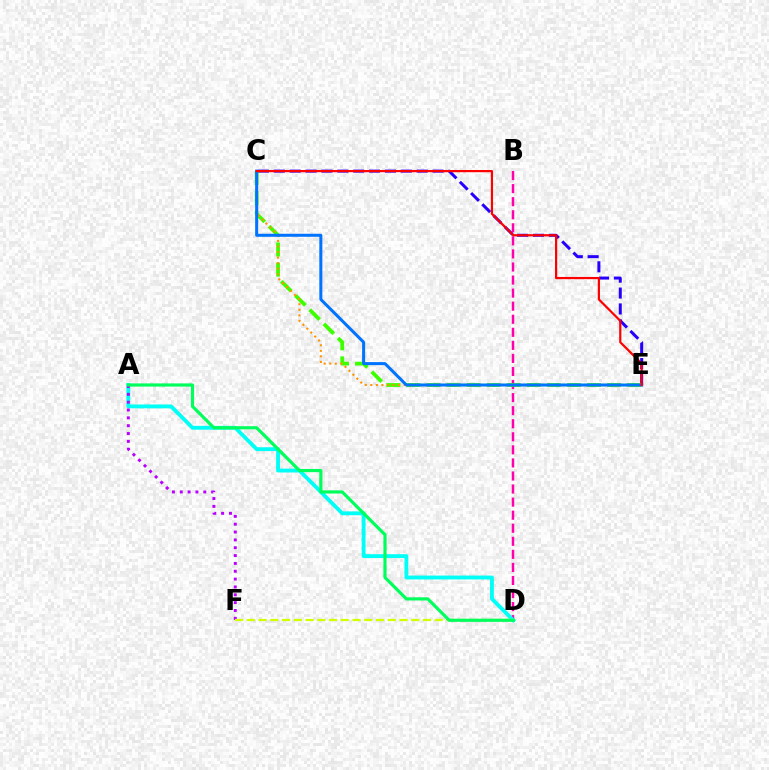{('B', 'D'): [{'color': '#ff00ac', 'line_style': 'dashed', 'thickness': 1.77}], ('A', 'D'): [{'color': '#00fff6', 'line_style': 'solid', 'thickness': 2.77}, {'color': '#00ff5c', 'line_style': 'solid', 'thickness': 2.29}], ('C', 'E'): [{'color': '#2500ff', 'line_style': 'dashed', 'thickness': 2.16}, {'color': '#3dff00', 'line_style': 'dashed', 'thickness': 2.73}, {'color': '#ff9400', 'line_style': 'dotted', 'thickness': 1.51}, {'color': '#0074ff', 'line_style': 'solid', 'thickness': 2.18}, {'color': '#ff0000', 'line_style': 'solid', 'thickness': 1.58}], ('A', 'F'): [{'color': '#b900ff', 'line_style': 'dotted', 'thickness': 2.13}], ('D', 'F'): [{'color': '#d1ff00', 'line_style': 'dashed', 'thickness': 1.6}]}